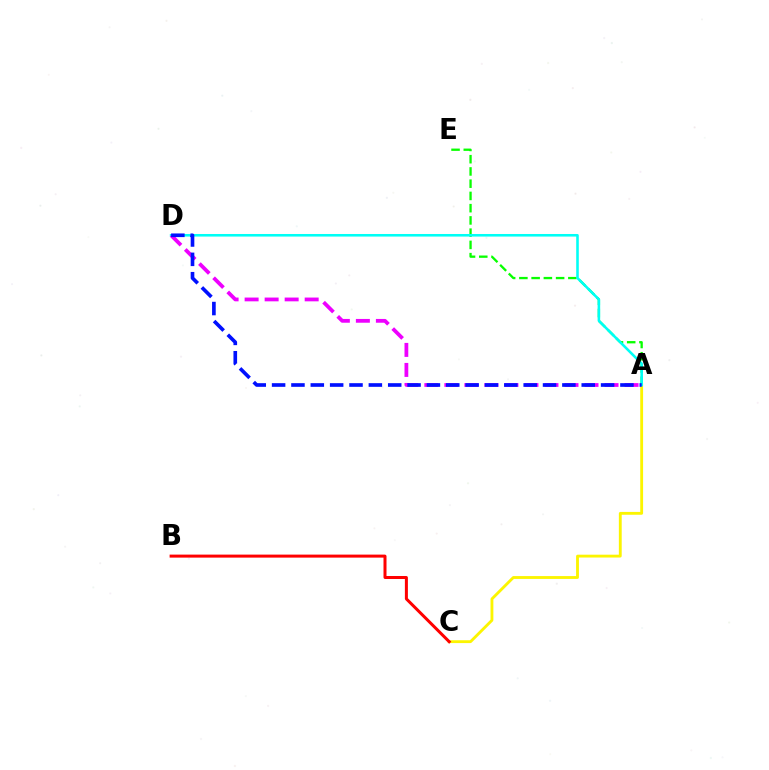{('A', 'E'): [{'color': '#08ff00', 'line_style': 'dashed', 'thickness': 1.66}], ('A', 'C'): [{'color': '#fcf500', 'line_style': 'solid', 'thickness': 2.05}], ('B', 'C'): [{'color': '#ff0000', 'line_style': 'solid', 'thickness': 2.17}], ('A', 'D'): [{'color': '#00fff6', 'line_style': 'solid', 'thickness': 1.86}, {'color': '#ee00ff', 'line_style': 'dashed', 'thickness': 2.72}, {'color': '#0010ff', 'line_style': 'dashed', 'thickness': 2.63}]}